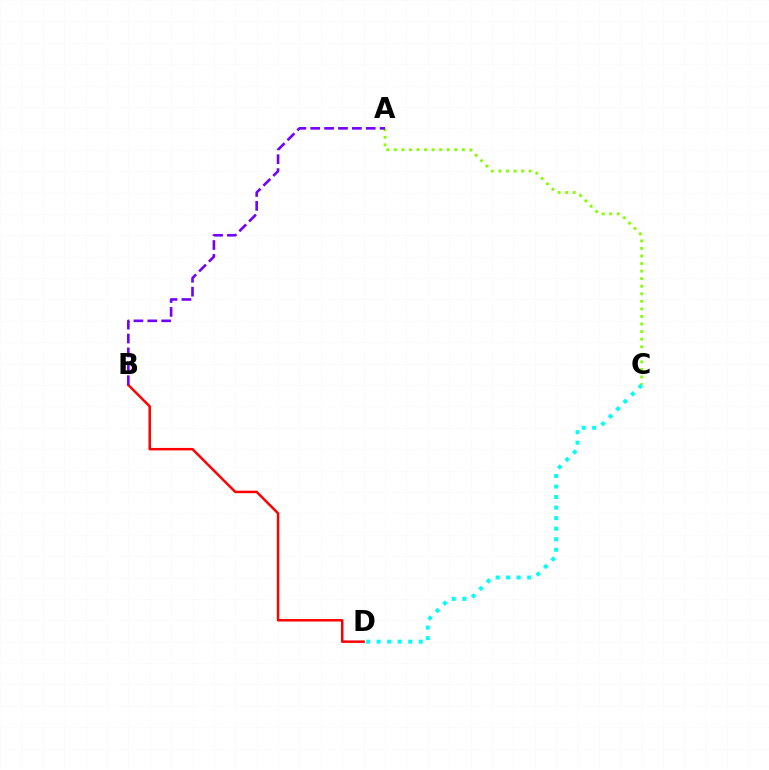{('A', 'C'): [{'color': '#84ff00', 'line_style': 'dotted', 'thickness': 2.05}], ('B', 'D'): [{'color': '#ff0000', 'line_style': 'solid', 'thickness': 1.78}], ('C', 'D'): [{'color': '#00fff6', 'line_style': 'dotted', 'thickness': 2.86}], ('A', 'B'): [{'color': '#7200ff', 'line_style': 'dashed', 'thickness': 1.89}]}